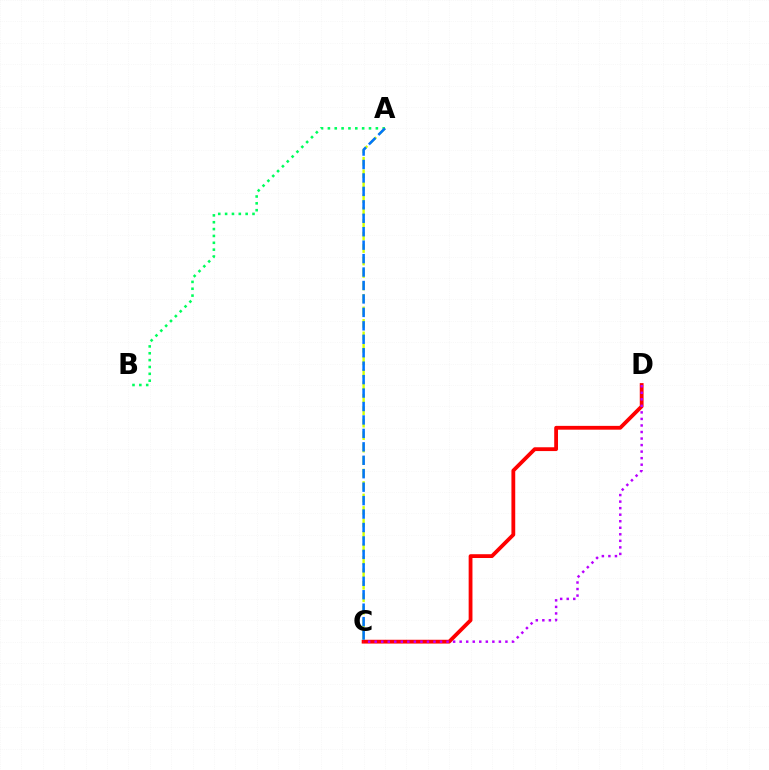{('C', 'D'): [{'color': '#ff0000', 'line_style': 'solid', 'thickness': 2.74}, {'color': '#b900ff', 'line_style': 'dotted', 'thickness': 1.78}], ('A', 'B'): [{'color': '#00ff5c', 'line_style': 'dotted', 'thickness': 1.86}], ('A', 'C'): [{'color': '#d1ff00', 'line_style': 'dashed', 'thickness': 1.69}, {'color': '#0074ff', 'line_style': 'dashed', 'thickness': 1.83}]}